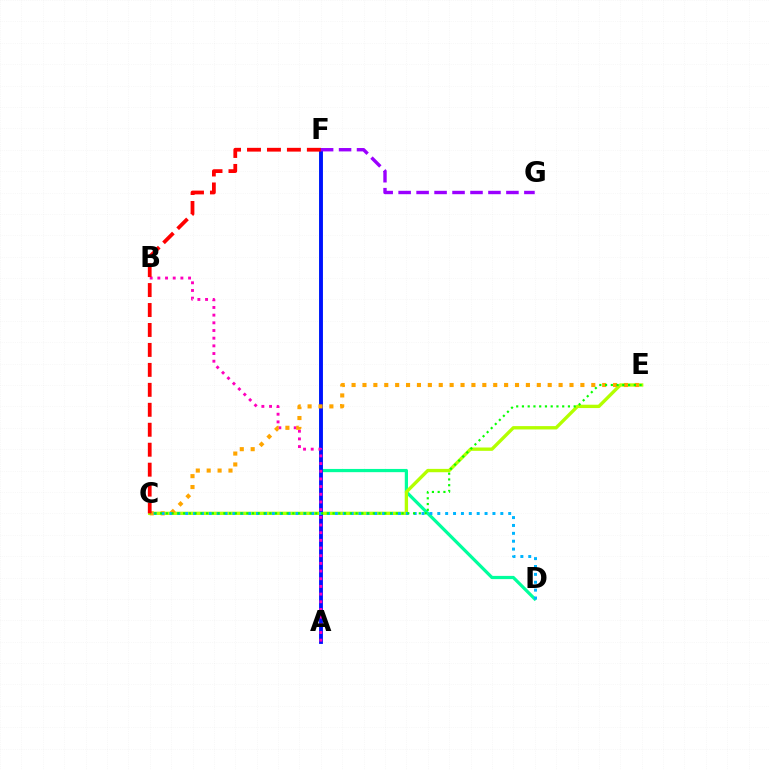{('D', 'F'): [{'color': '#00ff9d', 'line_style': 'solid', 'thickness': 2.32}], ('C', 'E'): [{'color': '#b3ff00', 'line_style': 'solid', 'thickness': 2.41}, {'color': '#ffa500', 'line_style': 'dotted', 'thickness': 2.96}, {'color': '#08ff00', 'line_style': 'dotted', 'thickness': 1.56}], ('A', 'F'): [{'color': '#0010ff', 'line_style': 'solid', 'thickness': 2.77}], ('A', 'B'): [{'color': '#ff00bd', 'line_style': 'dotted', 'thickness': 2.09}], ('C', 'D'): [{'color': '#00b5ff', 'line_style': 'dotted', 'thickness': 2.14}], ('C', 'F'): [{'color': '#ff0000', 'line_style': 'dashed', 'thickness': 2.71}], ('F', 'G'): [{'color': '#9b00ff', 'line_style': 'dashed', 'thickness': 2.44}]}